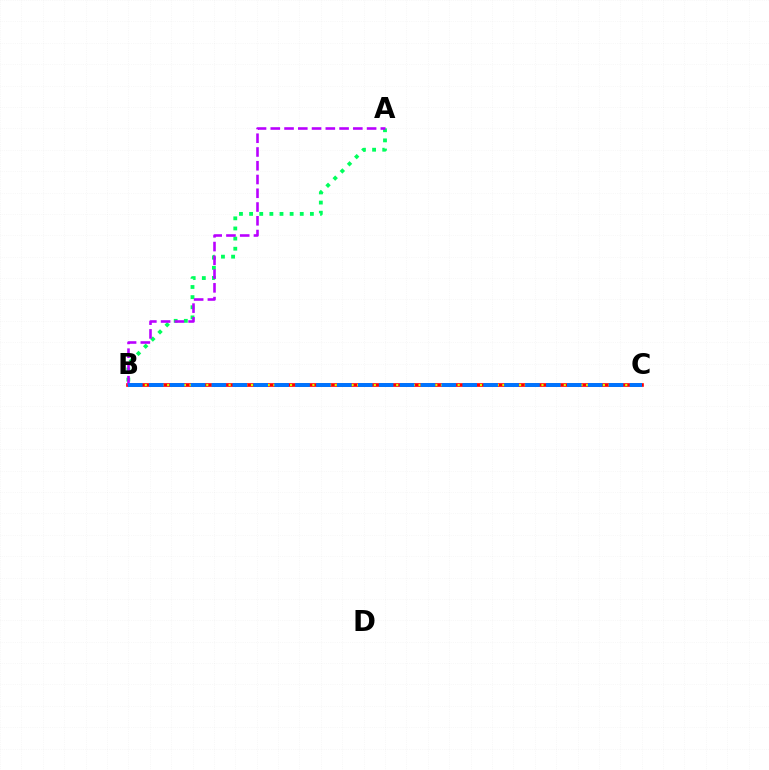{('A', 'B'): [{'color': '#00ff5c', 'line_style': 'dotted', 'thickness': 2.75}, {'color': '#b900ff', 'line_style': 'dashed', 'thickness': 1.87}], ('B', 'C'): [{'color': '#ff0000', 'line_style': 'solid', 'thickness': 2.61}, {'color': '#d1ff00', 'line_style': 'dotted', 'thickness': 1.52}, {'color': '#0074ff', 'line_style': 'dashed', 'thickness': 2.84}]}